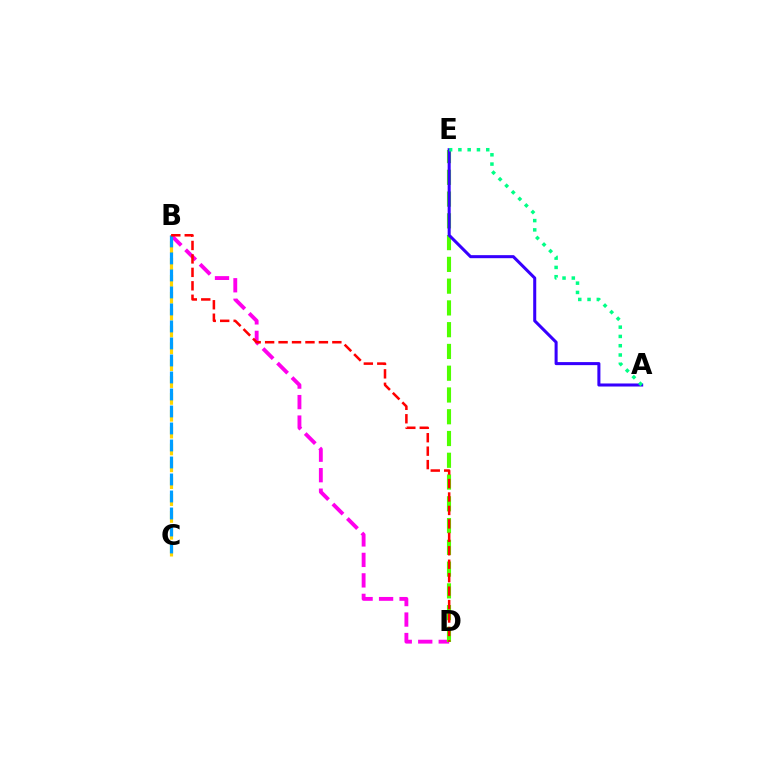{('B', 'D'): [{'color': '#ff00ed', 'line_style': 'dashed', 'thickness': 2.78}, {'color': '#ff0000', 'line_style': 'dashed', 'thickness': 1.83}], ('B', 'C'): [{'color': '#ffd500', 'line_style': 'dashed', 'thickness': 2.29}, {'color': '#009eff', 'line_style': 'dashed', 'thickness': 2.31}], ('D', 'E'): [{'color': '#4fff00', 'line_style': 'dashed', 'thickness': 2.96}], ('A', 'E'): [{'color': '#3700ff', 'line_style': 'solid', 'thickness': 2.19}, {'color': '#00ff86', 'line_style': 'dotted', 'thickness': 2.52}]}